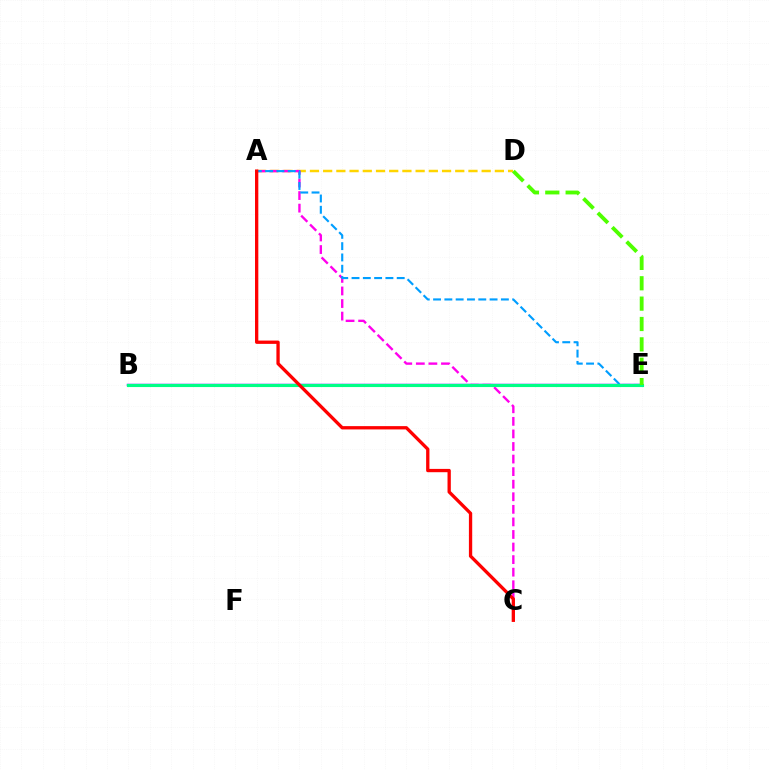{('A', 'D'): [{'color': '#ffd500', 'line_style': 'dashed', 'thickness': 1.79}], ('B', 'E'): [{'color': '#3700ff', 'line_style': 'solid', 'thickness': 1.72}, {'color': '#00ff86', 'line_style': 'solid', 'thickness': 2.24}], ('A', 'C'): [{'color': '#ff00ed', 'line_style': 'dashed', 'thickness': 1.71}, {'color': '#ff0000', 'line_style': 'solid', 'thickness': 2.38}], ('A', 'E'): [{'color': '#009eff', 'line_style': 'dashed', 'thickness': 1.54}], ('D', 'E'): [{'color': '#4fff00', 'line_style': 'dashed', 'thickness': 2.77}]}